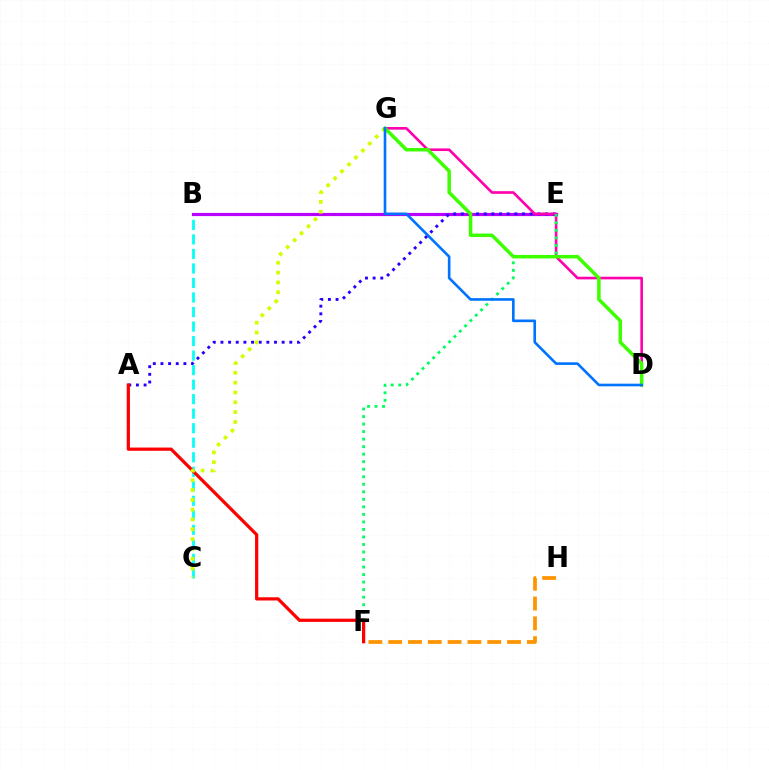{('B', 'C'): [{'color': '#00fff6', 'line_style': 'dashed', 'thickness': 1.97}], ('B', 'E'): [{'color': '#b900ff', 'line_style': 'solid', 'thickness': 2.29}], ('A', 'E'): [{'color': '#2500ff', 'line_style': 'dotted', 'thickness': 2.08}], ('F', 'H'): [{'color': '#ff9400', 'line_style': 'dashed', 'thickness': 2.69}], ('D', 'G'): [{'color': '#ff00ac', 'line_style': 'solid', 'thickness': 1.89}, {'color': '#3dff00', 'line_style': 'solid', 'thickness': 2.52}, {'color': '#0074ff', 'line_style': 'solid', 'thickness': 1.9}], ('E', 'F'): [{'color': '#00ff5c', 'line_style': 'dotted', 'thickness': 2.04}], ('A', 'F'): [{'color': '#ff0000', 'line_style': 'solid', 'thickness': 2.33}], ('C', 'G'): [{'color': '#d1ff00', 'line_style': 'dotted', 'thickness': 2.67}]}